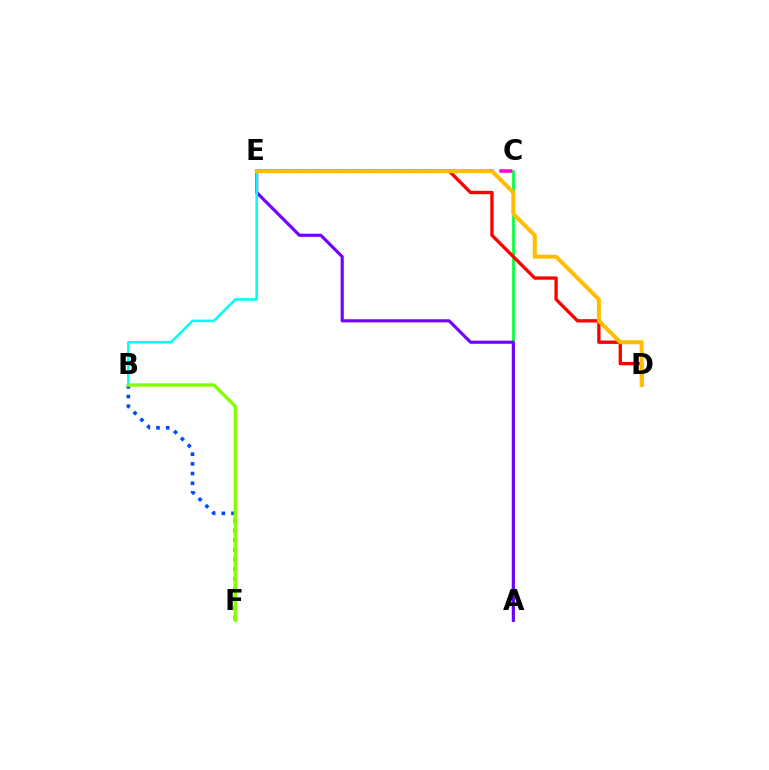{('B', 'F'): [{'color': '#004bff', 'line_style': 'dotted', 'thickness': 2.63}, {'color': '#84ff00', 'line_style': 'solid', 'thickness': 2.44}], ('A', 'C'): [{'color': '#00ff39', 'line_style': 'solid', 'thickness': 1.93}], ('C', 'E'): [{'color': '#ff00cf', 'line_style': 'dashed', 'thickness': 2.53}], ('D', 'E'): [{'color': '#ff0000', 'line_style': 'solid', 'thickness': 2.4}, {'color': '#ffbd00', 'line_style': 'solid', 'thickness': 2.89}], ('A', 'E'): [{'color': '#7200ff', 'line_style': 'solid', 'thickness': 2.26}], ('B', 'E'): [{'color': '#00fff6', 'line_style': 'solid', 'thickness': 1.85}]}